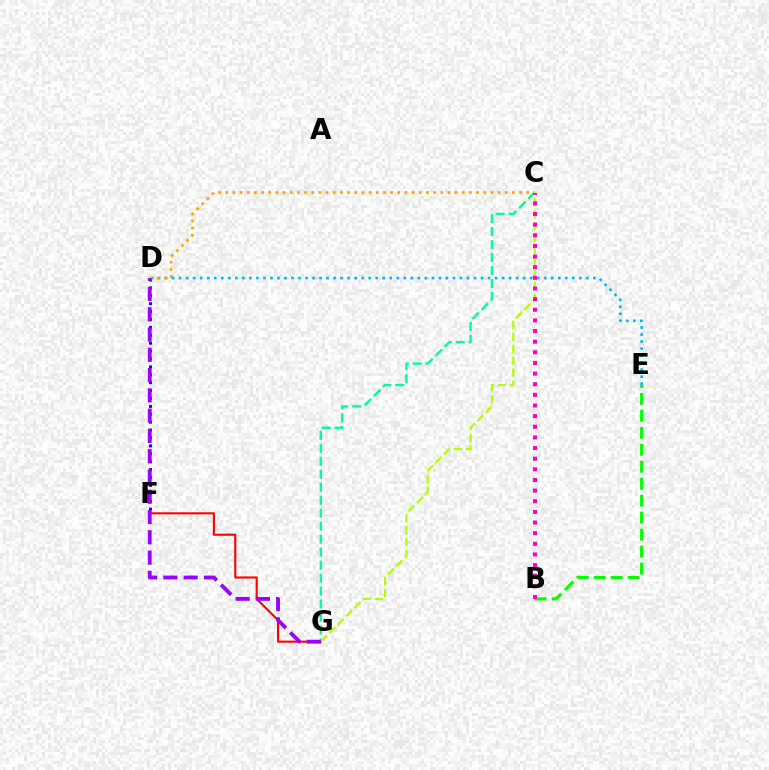{('C', 'G'): [{'color': '#00ff9d', 'line_style': 'dashed', 'thickness': 1.76}, {'color': '#b3ff00', 'line_style': 'dashed', 'thickness': 1.62}], ('D', 'F'): [{'color': '#0010ff', 'line_style': 'dotted', 'thickness': 2.15}], ('F', 'G'): [{'color': '#ff0000', 'line_style': 'solid', 'thickness': 1.52}], ('B', 'E'): [{'color': '#08ff00', 'line_style': 'dashed', 'thickness': 2.31}], ('D', 'E'): [{'color': '#00b5ff', 'line_style': 'dotted', 'thickness': 1.91}], ('C', 'D'): [{'color': '#ffa500', 'line_style': 'dotted', 'thickness': 1.95}], ('B', 'C'): [{'color': '#ff00bd', 'line_style': 'dotted', 'thickness': 2.89}], ('D', 'G'): [{'color': '#9b00ff', 'line_style': 'dashed', 'thickness': 2.75}]}